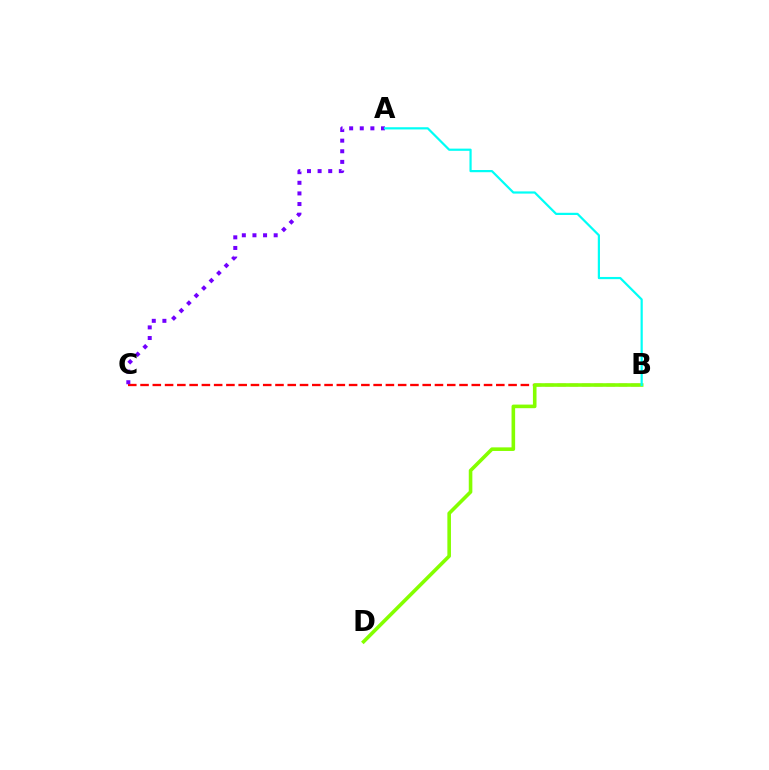{('B', 'C'): [{'color': '#ff0000', 'line_style': 'dashed', 'thickness': 1.67}], ('A', 'C'): [{'color': '#7200ff', 'line_style': 'dotted', 'thickness': 2.88}], ('B', 'D'): [{'color': '#84ff00', 'line_style': 'solid', 'thickness': 2.59}], ('A', 'B'): [{'color': '#00fff6', 'line_style': 'solid', 'thickness': 1.59}]}